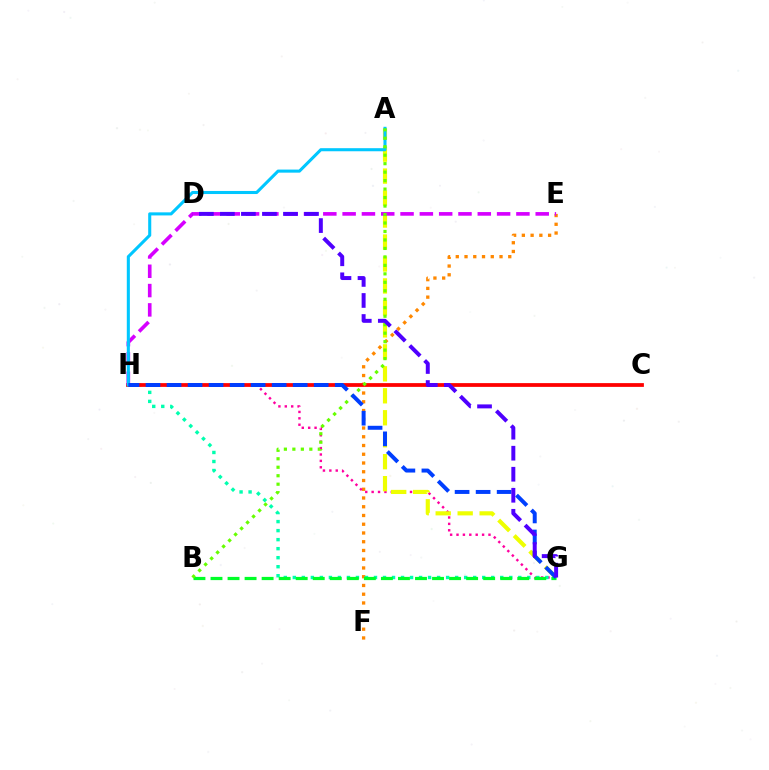{('E', 'F'): [{'color': '#ff8800', 'line_style': 'dotted', 'thickness': 2.38}], ('G', 'H'): [{'color': '#ff00a0', 'line_style': 'dotted', 'thickness': 1.74}, {'color': '#00ffaf', 'line_style': 'dotted', 'thickness': 2.45}, {'color': '#003fff', 'line_style': 'dashed', 'thickness': 2.86}], ('A', 'G'): [{'color': '#eeff00', 'line_style': 'dashed', 'thickness': 2.98}], ('B', 'G'): [{'color': '#00ff27', 'line_style': 'dashed', 'thickness': 2.32}], ('C', 'H'): [{'color': '#ff0000', 'line_style': 'solid', 'thickness': 2.71}], ('E', 'H'): [{'color': '#d600ff', 'line_style': 'dashed', 'thickness': 2.62}], ('A', 'H'): [{'color': '#00c7ff', 'line_style': 'solid', 'thickness': 2.21}], ('A', 'B'): [{'color': '#66ff00', 'line_style': 'dotted', 'thickness': 2.3}], ('D', 'G'): [{'color': '#4f00ff', 'line_style': 'dashed', 'thickness': 2.86}]}